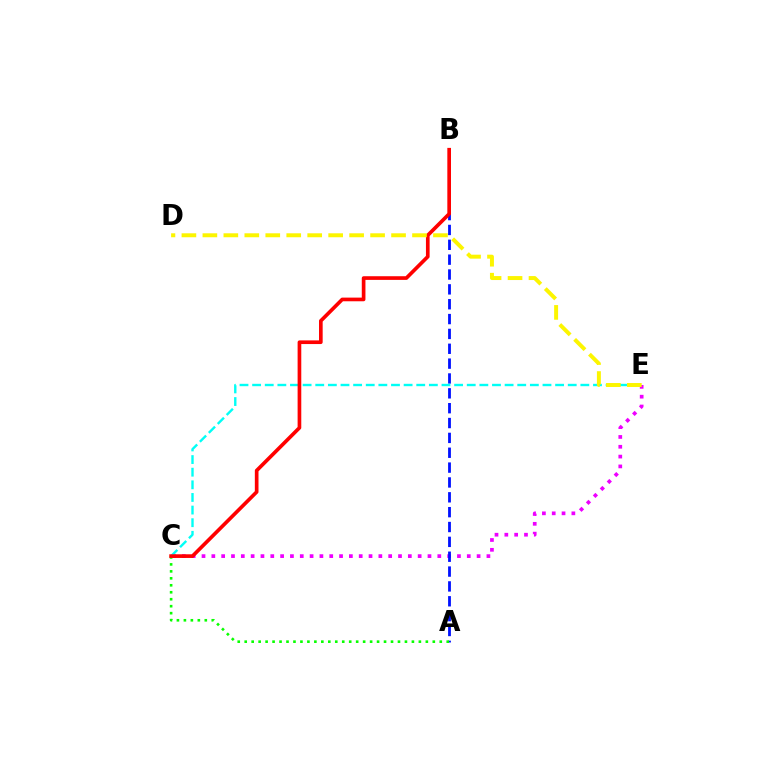{('C', 'E'): [{'color': '#ee00ff', 'line_style': 'dotted', 'thickness': 2.67}, {'color': '#00fff6', 'line_style': 'dashed', 'thickness': 1.72}], ('A', 'B'): [{'color': '#0010ff', 'line_style': 'dashed', 'thickness': 2.02}], ('A', 'C'): [{'color': '#08ff00', 'line_style': 'dotted', 'thickness': 1.89}], ('B', 'C'): [{'color': '#ff0000', 'line_style': 'solid', 'thickness': 2.64}], ('D', 'E'): [{'color': '#fcf500', 'line_style': 'dashed', 'thickness': 2.85}]}